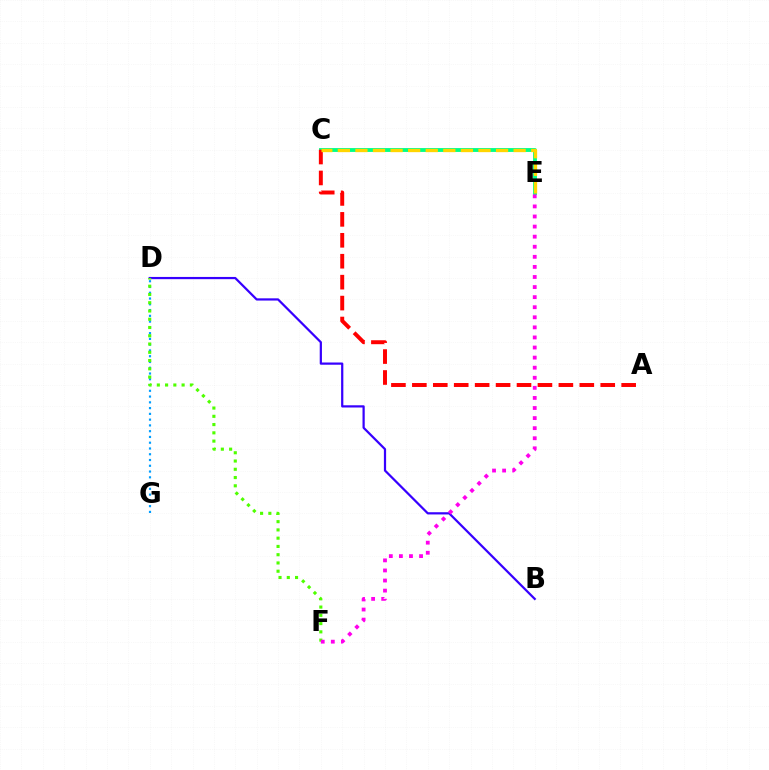{('D', 'G'): [{'color': '#009eff', 'line_style': 'dotted', 'thickness': 1.57}], ('B', 'D'): [{'color': '#3700ff', 'line_style': 'solid', 'thickness': 1.6}], ('C', 'E'): [{'color': '#00ff86', 'line_style': 'solid', 'thickness': 2.78}, {'color': '#ffd500', 'line_style': 'dashed', 'thickness': 2.39}], ('A', 'C'): [{'color': '#ff0000', 'line_style': 'dashed', 'thickness': 2.84}], ('D', 'F'): [{'color': '#4fff00', 'line_style': 'dotted', 'thickness': 2.24}], ('E', 'F'): [{'color': '#ff00ed', 'line_style': 'dotted', 'thickness': 2.74}]}